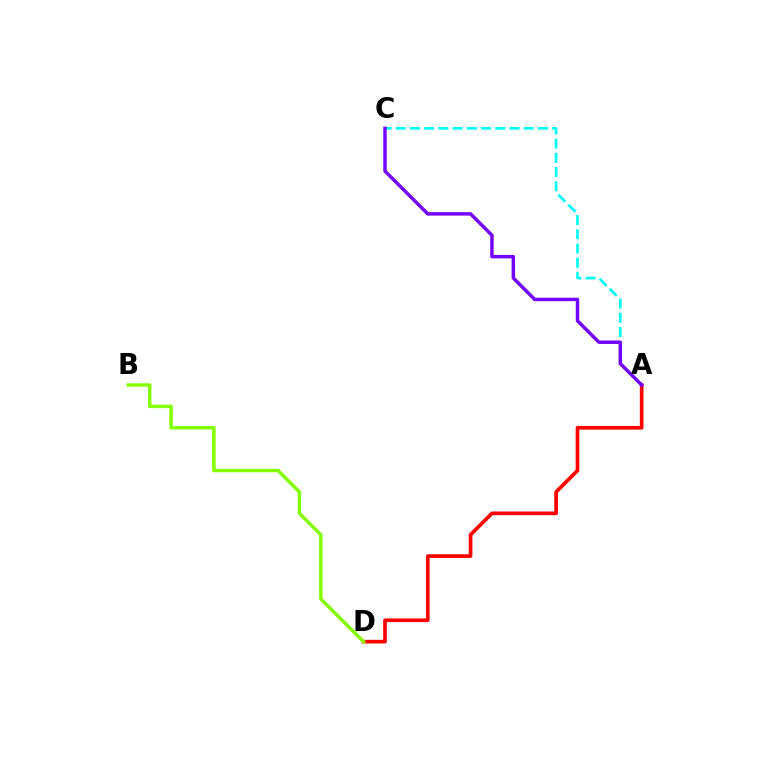{('A', 'D'): [{'color': '#ff0000', 'line_style': 'solid', 'thickness': 2.65}], ('A', 'C'): [{'color': '#00fff6', 'line_style': 'dashed', 'thickness': 1.93}, {'color': '#7200ff', 'line_style': 'solid', 'thickness': 2.47}], ('B', 'D'): [{'color': '#84ff00', 'line_style': 'solid', 'thickness': 2.49}]}